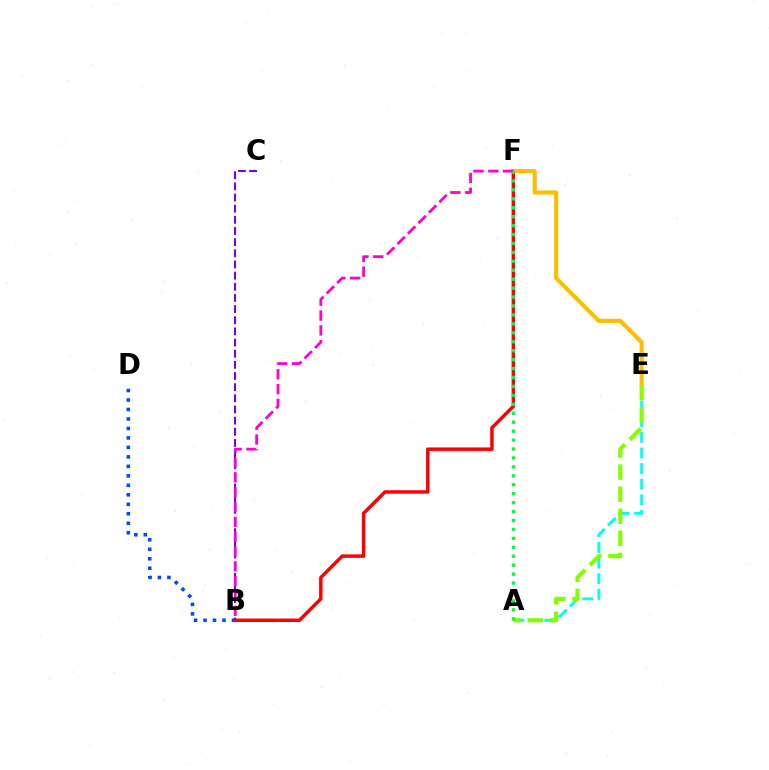{('B', 'D'): [{'color': '#004bff', 'line_style': 'dotted', 'thickness': 2.58}], ('B', 'F'): [{'color': '#ff0000', 'line_style': 'solid', 'thickness': 2.49}, {'color': '#ff00cf', 'line_style': 'dashed', 'thickness': 2.01}], ('A', 'E'): [{'color': '#00fff6', 'line_style': 'dashed', 'thickness': 2.12}, {'color': '#84ff00', 'line_style': 'dashed', 'thickness': 3.0}], ('B', 'C'): [{'color': '#7200ff', 'line_style': 'dashed', 'thickness': 1.52}], ('E', 'F'): [{'color': '#ffbd00', 'line_style': 'solid', 'thickness': 2.96}], ('A', 'F'): [{'color': '#00ff39', 'line_style': 'dotted', 'thickness': 2.43}]}